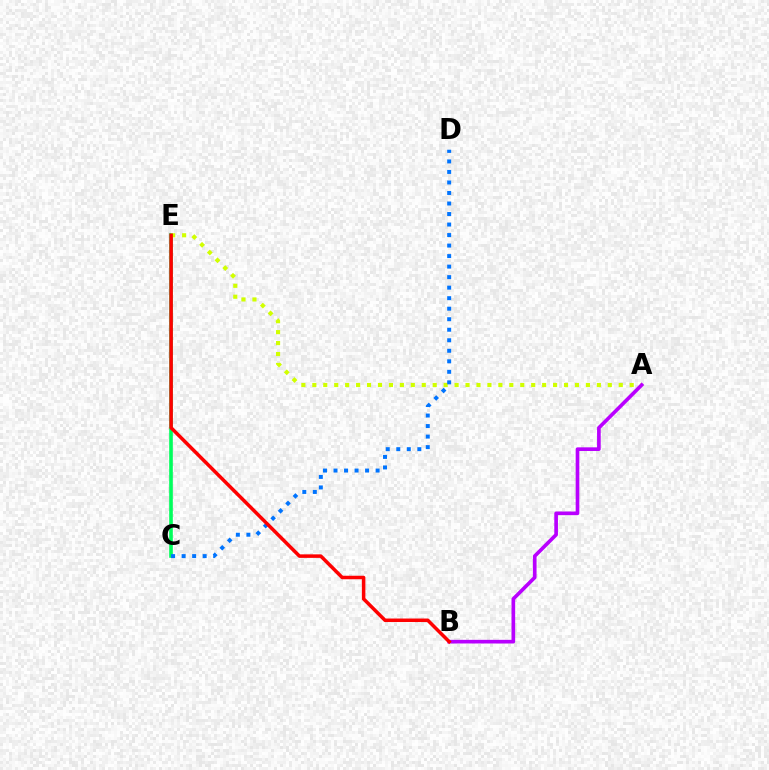{('C', 'E'): [{'color': '#00ff5c', 'line_style': 'solid', 'thickness': 2.61}], ('A', 'E'): [{'color': '#d1ff00', 'line_style': 'dotted', 'thickness': 2.97}], ('C', 'D'): [{'color': '#0074ff', 'line_style': 'dotted', 'thickness': 2.86}], ('A', 'B'): [{'color': '#b900ff', 'line_style': 'solid', 'thickness': 2.63}], ('B', 'E'): [{'color': '#ff0000', 'line_style': 'solid', 'thickness': 2.53}]}